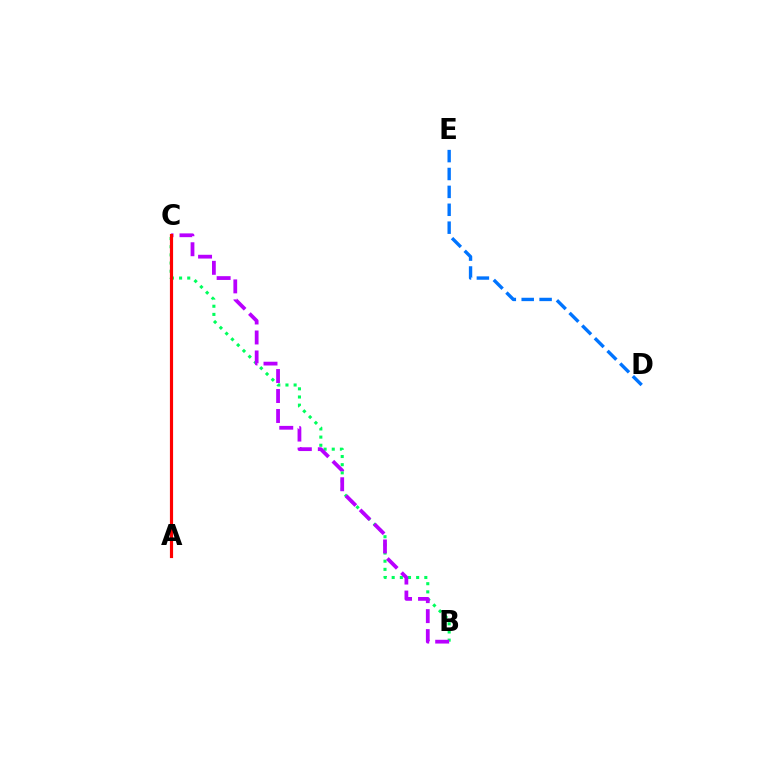{('B', 'C'): [{'color': '#00ff5c', 'line_style': 'dotted', 'thickness': 2.22}, {'color': '#b900ff', 'line_style': 'dashed', 'thickness': 2.71}], ('A', 'C'): [{'color': '#d1ff00', 'line_style': 'dotted', 'thickness': 2.12}, {'color': '#ff0000', 'line_style': 'solid', 'thickness': 2.29}], ('D', 'E'): [{'color': '#0074ff', 'line_style': 'dashed', 'thickness': 2.43}]}